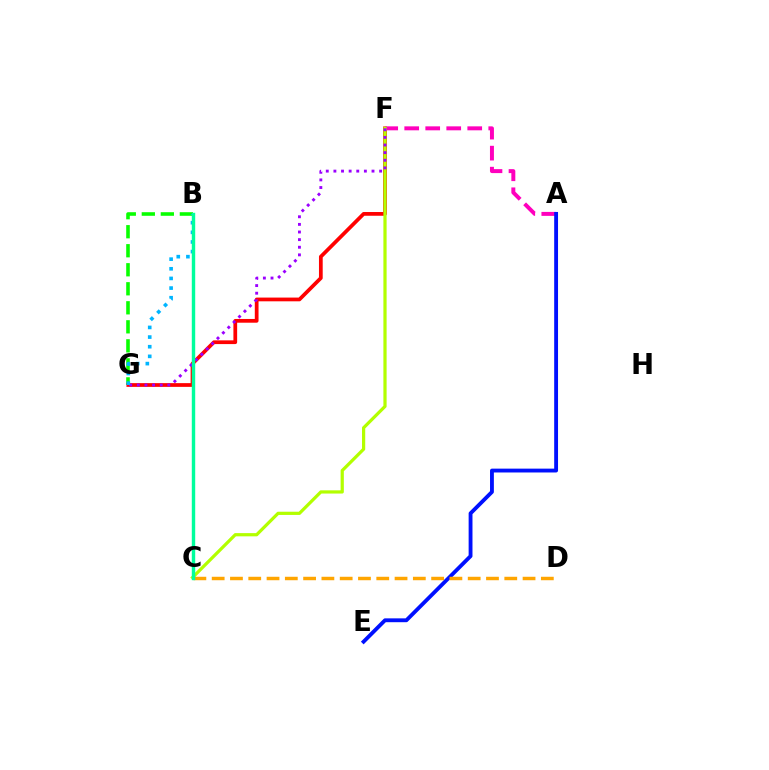{('B', 'G'): [{'color': '#08ff00', 'line_style': 'dashed', 'thickness': 2.58}, {'color': '#00b5ff', 'line_style': 'dotted', 'thickness': 2.62}], ('F', 'G'): [{'color': '#ff0000', 'line_style': 'solid', 'thickness': 2.69}, {'color': '#9b00ff', 'line_style': 'dotted', 'thickness': 2.07}], ('A', 'F'): [{'color': '#ff00bd', 'line_style': 'dashed', 'thickness': 2.85}], ('A', 'E'): [{'color': '#0010ff', 'line_style': 'solid', 'thickness': 2.77}], ('C', 'F'): [{'color': '#b3ff00', 'line_style': 'solid', 'thickness': 2.32}], ('C', 'D'): [{'color': '#ffa500', 'line_style': 'dashed', 'thickness': 2.48}], ('B', 'C'): [{'color': '#00ff9d', 'line_style': 'solid', 'thickness': 2.46}]}